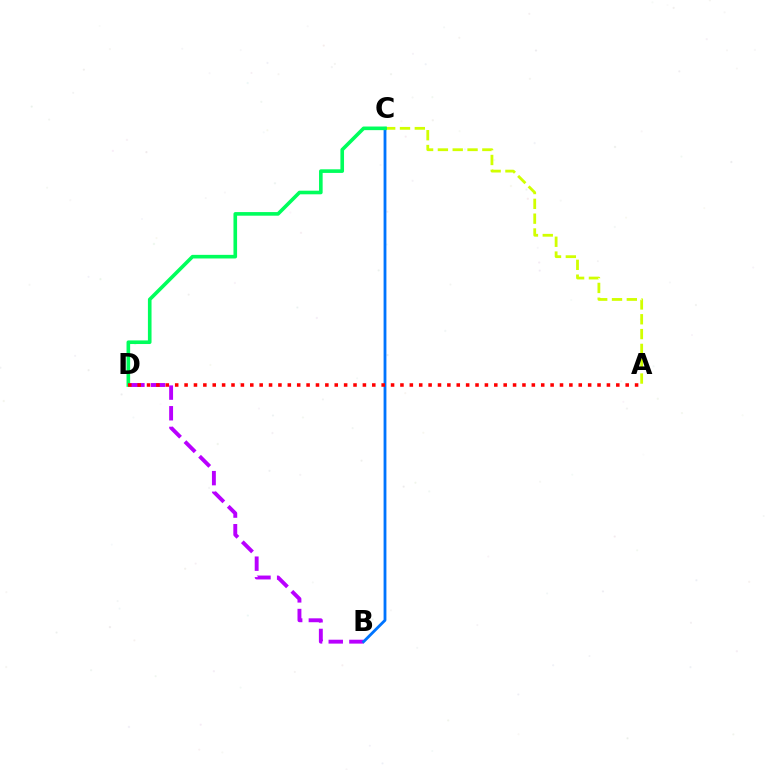{('A', 'C'): [{'color': '#d1ff00', 'line_style': 'dashed', 'thickness': 2.01}], ('B', 'D'): [{'color': '#b900ff', 'line_style': 'dashed', 'thickness': 2.81}], ('B', 'C'): [{'color': '#0074ff', 'line_style': 'solid', 'thickness': 2.03}], ('C', 'D'): [{'color': '#00ff5c', 'line_style': 'solid', 'thickness': 2.6}], ('A', 'D'): [{'color': '#ff0000', 'line_style': 'dotted', 'thickness': 2.55}]}